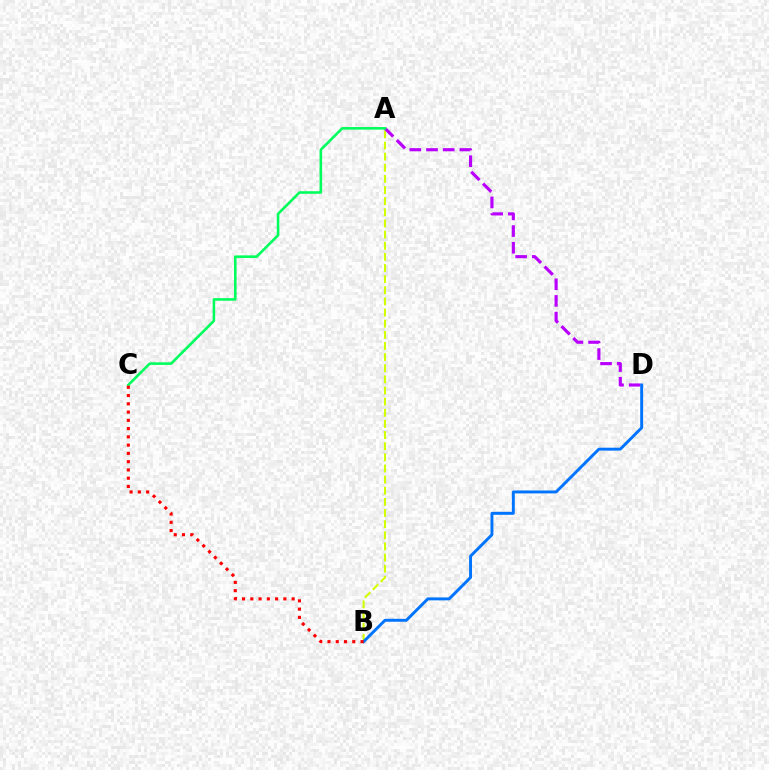{('A', 'B'): [{'color': '#d1ff00', 'line_style': 'dashed', 'thickness': 1.51}], ('A', 'D'): [{'color': '#b900ff', 'line_style': 'dashed', 'thickness': 2.27}], ('B', 'D'): [{'color': '#0074ff', 'line_style': 'solid', 'thickness': 2.11}], ('A', 'C'): [{'color': '#00ff5c', 'line_style': 'solid', 'thickness': 1.86}], ('B', 'C'): [{'color': '#ff0000', 'line_style': 'dotted', 'thickness': 2.25}]}